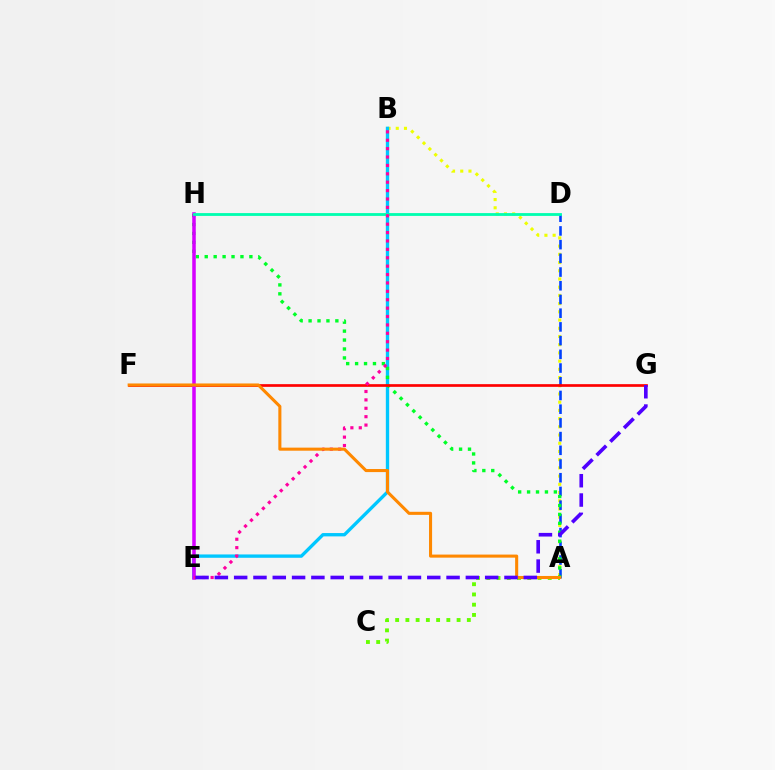{('A', 'B'): [{'color': '#eeff00', 'line_style': 'dotted', 'thickness': 2.23}], ('A', 'D'): [{'color': '#003fff', 'line_style': 'dashed', 'thickness': 1.86}], ('B', 'E'): [{'color': '#00c7ff', 'line_style': 'solid', 'thickness': 2.4}, {'color': '#ff00a0', 'line_style': 'dotted', 'thickness': 2.28}], ('A', 'H'): [{'color': '#00ff27', 'line_style': 'dotted', 'thickness': 2.43}], ('F', 'G'): [{'color': '#ff0000', 'line_style': 'solid', 'thickness': 1.94}], ('E', 'H'): [{'color': '#d600ff', 'line_style': 'solid', 'thickness': 2.53}], ('A', 'C'): [{'color': '#66ff00', 'line_style': 'dotted', 'thickness': 2.78}], ('D', 'H'): [{'color': '#00ffaf', 'line_style': 'solid', 'thickness': 2.03}], ('A', 'F'): [{'color': '#ff8800', 'line_style': 'solid', 'thickness': 2.21}], ('E', 'G'): [{'color': '#4f00ff', 'line_style': 'dashed', 'thickness': 2.62}]}